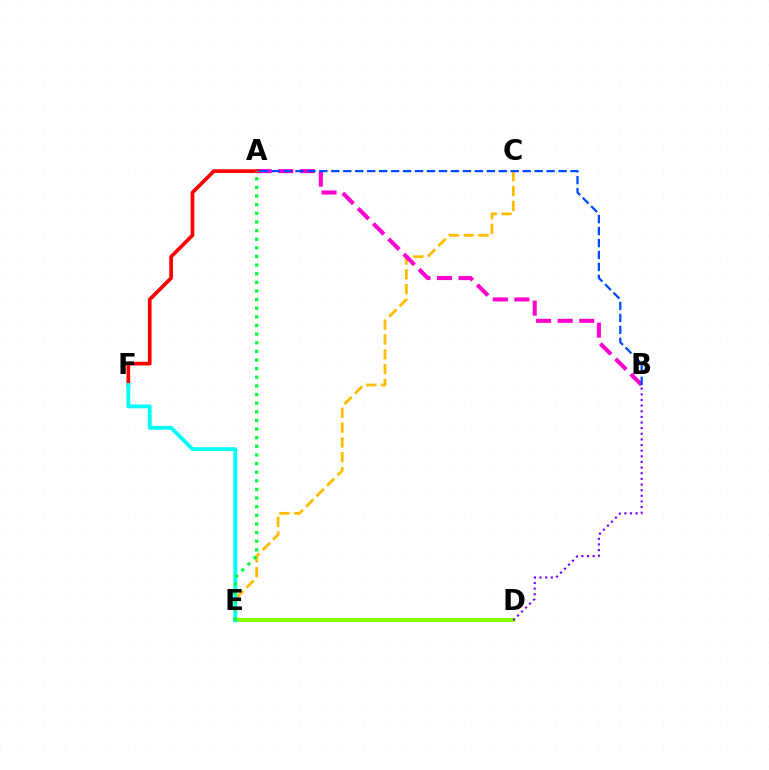{('D', 'E'): [{'color': '#84ff00', 'line_style': 'solid', 'thickness': 2.87}], ('C', 'E'): [{'color': '#ffbd00', 'line_style': 'dashed', 'thickness': 2.01}], ('A', 'B'): [{'color': '#ff00cf', 'line_style': 'dashed', 'thickness': 2.93}, {'color': '#004bff', 'line_style': 'dashed', 'thickness': 1.62}], ('B', 'D'): [{'color': '#7200ff', 'line_style': 'dotted', 'thickness': 1.53}], ('A', 'F'): [{'color': '#ff0000', 'line_style': 'solid', 'thickness': 2.66}], ('E', 'F'): [{'color': '#00fff6', 'line_style': 'solid', 'thickness': 2.78}], ('A', 'E'): [{'color': '#00ff39', 'line_style': 'dotted', 'thickness': 2.34}]}